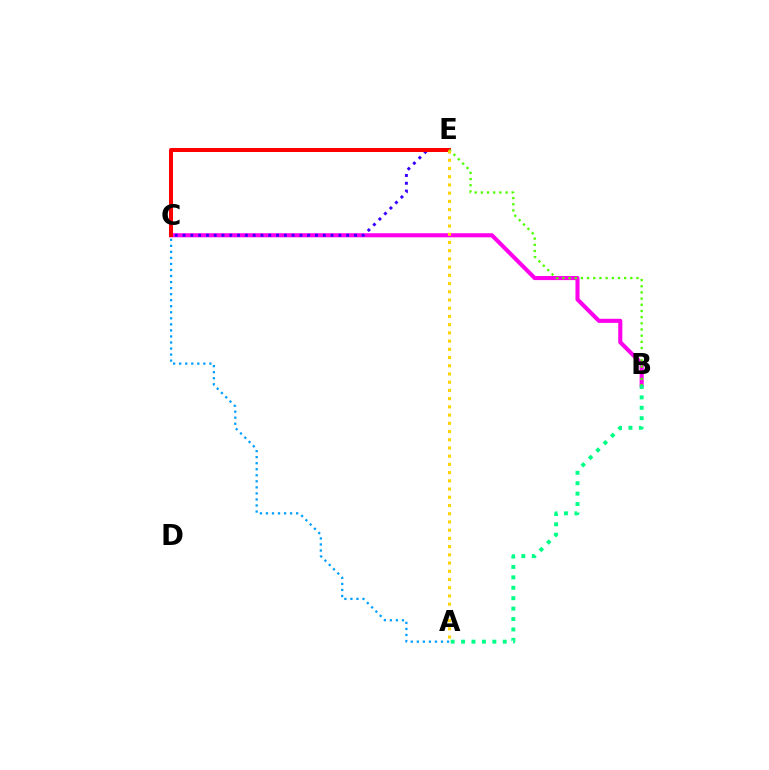{('B', 'C'): [{'color': '#ff00ed', 'line_style': 'solid', 'thickness': 2.95}], ('A', 'C'): [{'color': '#009eff', 'line_style': 'dotted', 'thickness': 1.64}], ('C', 'E'): [{'color': '#3700ff', 'line_style': 'dotted', 'thickness': 2.12}, {'color': '#ff0000', 'line_style': 'solid', 'thickness': 2.89}], ('A', 'B'): [{'color': '#00ff86', 'line_style': 'dotted', 'thickness': 2.83}], ('B', 'E'): [{'color': '#4fff00', 'line_style': 'dotted', 'thickness': 1.68}], ('A', 'E'): [{'color': '#ffd500', 'line_style': 'dotted', 'thickness': 2.23}]}